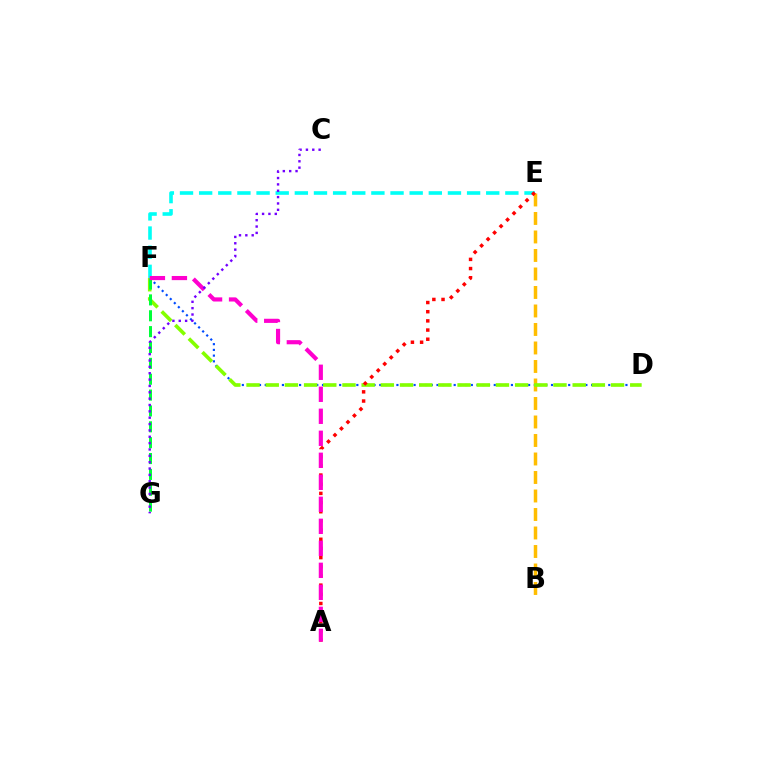{('D', 'F'): [{'color': '#004bff', 'line_style': 'dotted', 'thickness': 1.56}, {'color': '#84ff00', 'line_style': 'dashed', 'thickness': 2.61}], ('E', 'F'): [{'color': '#00fff6', 'line_style': 'dashed', 'thickness': 2.6}], ('B', 'E'): [{'color': '#ffbd00', 'line_style': 'dashed', 'thickness': 2.51}], ('F', 'G'): [{'color': '#00ff39', 'line_style': 'dashed', 'thickness': 2.16}], ('A', 'E'): [{'color': '#ff0000', 'line_style': 'dotted', 'thickness': 2.49}], ('A', 'F'): [{'color': '#ff00cf', 'line_style': 'dashed', 'thickness': 2.99}], ('C', 'G'): [{'color': '#7200ff', 'line_style': 'dotted', 'thickness': 1.73}]}